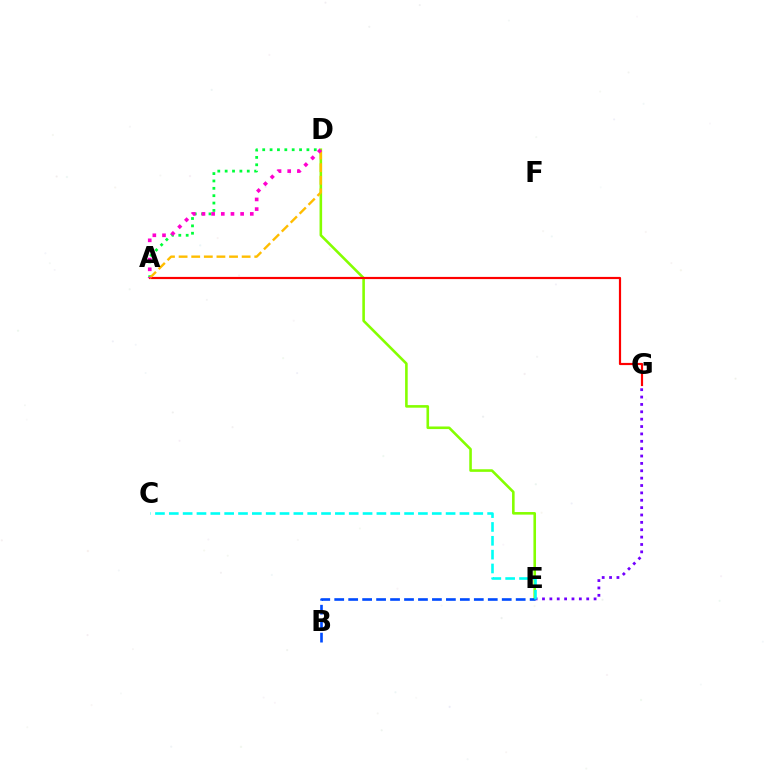{('A', 'D'): [{'color': '#00ff39', 'line_style': 'dotted', 'thickness': 2.0}, {'color': '#ffbd00', 'line_style': 'dashed', 'thickness': 1.71}, {'color': '#ff00cf', 'line_style': 'dotted', 'thickness': 2.63}], ('D', 'E'): [{'color': '#84ff00', 'line_style': 'solid', 'thickness': 1.87}], ('E', 'G'): [{'color': '#7200ff', 'line_style': 'dotted', 'thickness': 2.0}], ('B', 'E'): [{'color': '#004bff', 'line_style': 'dashed', 'thickness': 1.9}], ('C', 'E'): [{'color': '#00fff6', 'line_style': 'dashed', 'thickness': 1.88}], ('A', 'G'): [{'color': '#ff0000', 'line_style': 'solid', 'thickness': 1.57}]}